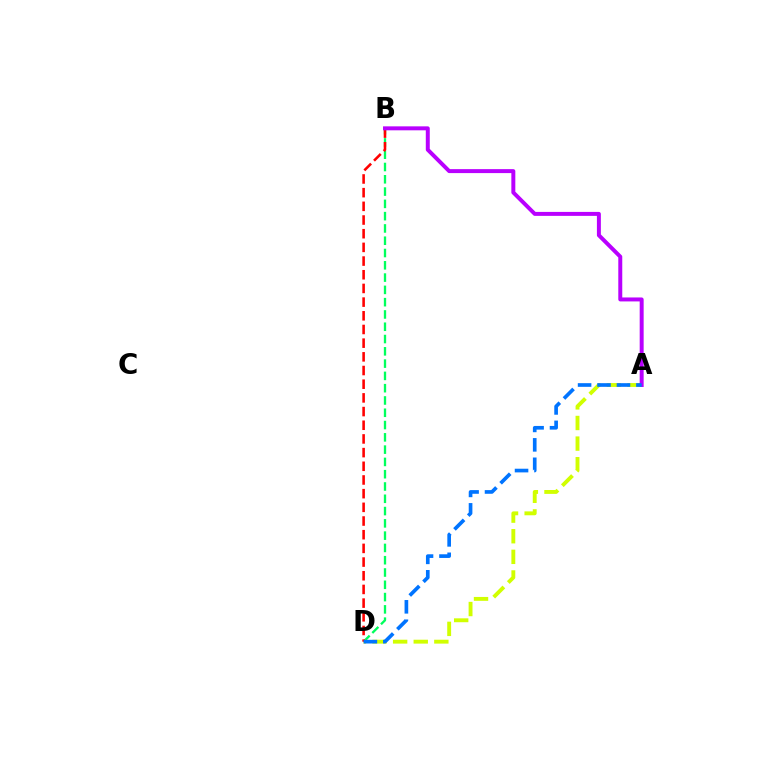{('B', 'D'): [{'color': '#00ff5c', 'line_style': 'dashed', 'thickness': 1.67}, {'color': '#ff0000', 'line_style': 'dashed', 'thickness': 1.86}], ('A', 'D'): [{'color': '#d1ff00', 'line_style': 'dashed', 'thickness': 2.8}, {'color': '#0074ff', 'line_style': 'dashed', 'thickness': 2.64}], ('A', 'B'): [{'color': '#b900ff', 'line_style': 'solid', 'thickness': 2.85}]}